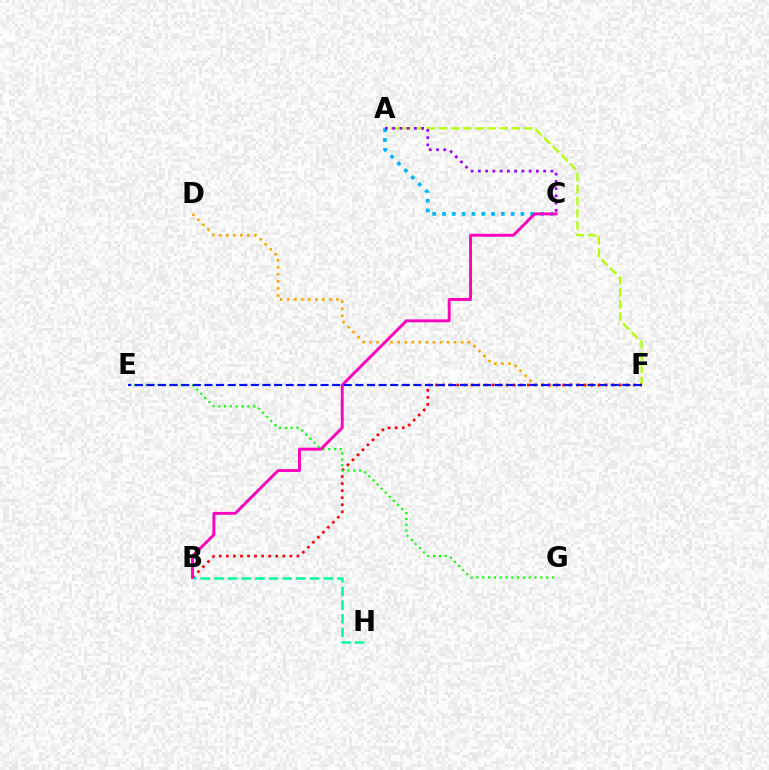{('D', 'F'): [{'color': '#ffa500', 'line_style': 'dotted', 'thickness': 1.91}], ('A', 'F'): [{'color': '#b3ff00', 'line_style': 'dashed', 'thickness': 1.65}], ('B', 'F'): [{'color': '#ff0000', 'line_style': 'dotted', 'thickness': 1.92}], ('A', 'C'): [{'color': '#00b5ff', 'line_style': 'dotted', 'thickness': 2.66}, {'color': '#9b00ff', 'line_style': 'dotted', 'thickness': 1.97}], ('E', 'G'): [{'color': '#08ff00', 'line_style': 'dotted', 'thickness': 1.58}], ('B', 'H'): [{'color': '#00ff9d', 'line_style': 'dashed', 'thickness': 1.85}], ('B', 'C'): [{'color': '#ff00bd', 'line_style': 'solid', 'thickness': 2.09}], ('E', 'F'): [{'color': '#0010ff', 'line_style': 'dashed', 'thickness': 1.58}]}